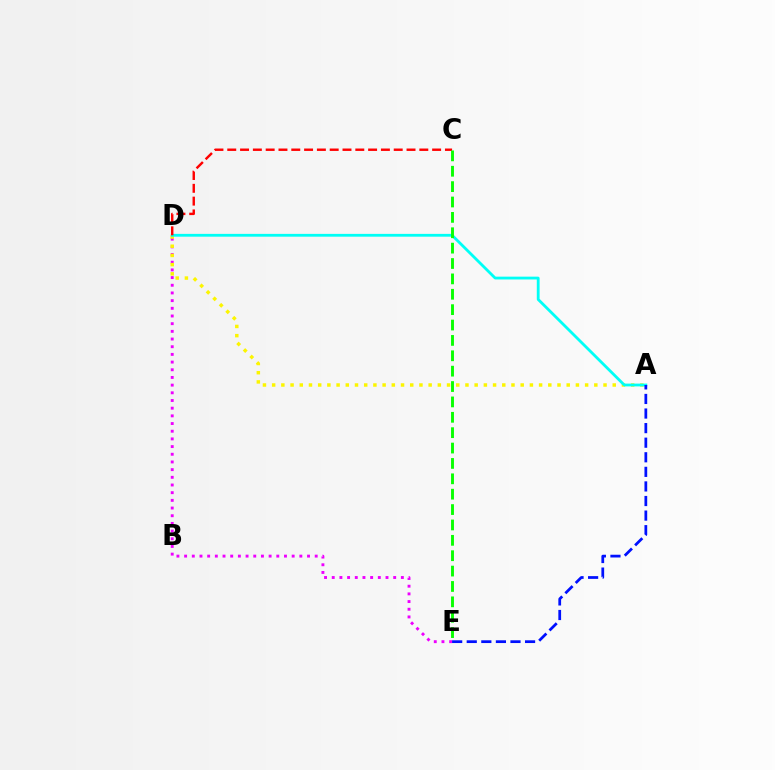{('D', 'E'): [{'color': '#ee00ff', 'line_style': 'dotted', 'thickness': 2.09}], ('A', 'D'): [{'color': '#fcf500', 'line_style': 'dotted', 'thickness': 2.5}, {'color': '#00fff6', 'line_style': 'solid', 'thickness': 2.02}], ('A', 'E'): [{'color': '#0010ff', 'line_style': 'dashed', 'thickness': 1.98}], ('C', 'D'): [{'color': '#ff0000', 'line_style': 'dashed', 'thickness': 1.74}], ('C', 'E'): [{'color': '#08ff00', 'line_style': 'dashed', 'thickness': 2.09}]}